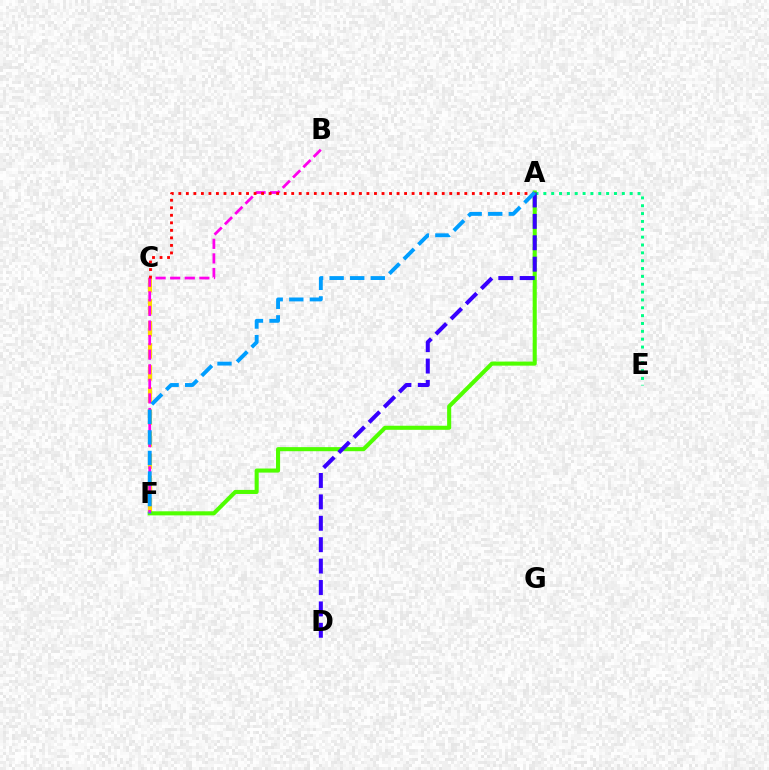{('C', 'F'): [{'color': '#ffd500', 'line_style': 'dashed', 'thickness': 3.0}], ('A', 'E'): [{'color': '#00ff86', 'line_style': 'dotted', 'thickness': 2.13}], ('A', 'F'): [{'color': '#4fff00', 'line_style': 'solid', 'thickness': 2.93}, {'color': '#009eff', 'line_style': 'dashed', 'thickness': 2.8}], ('A', 'D'): [{'color': '#3700ff', 'line_style': 'dashed', 'thickness': 2.91}], ('B', 'F'): [{'color': '#ff00ed', 'line_style': 'dashed', 'thickness': 1.98}], ('A', 'C'): [{'color': '#ff0000', 'line_style': 'dotted', 'thickness': 2.04}]}